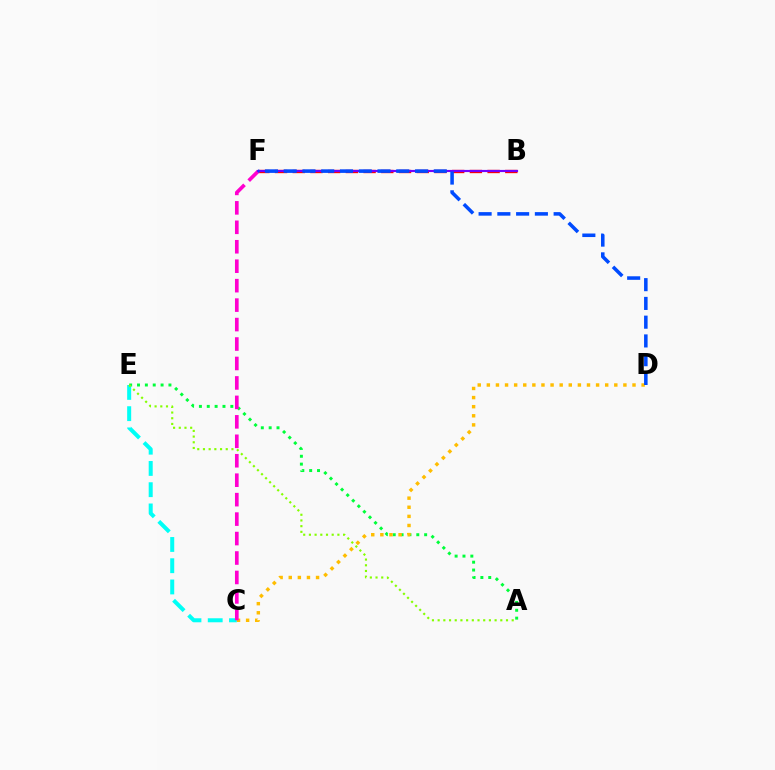{('A', 'E'): [{'color': '#00ff39', 'line_style': 'dotted', 'thickness': 2.13}, {'color': '#84ff00', 'line_style': 'dotted', 'thickness': 1.55}], ('C', 'E'): [{'color': '#00fff6', 'line_style': 'dashed', 'thickness': 2.89}], ('B', 'F'): [{'color': '#ff0000', 'line_style': 'dashed', 'thickness': 2.41}, {'color': '#7200ff', 'line_style': 'solid', 'thickness': 1.55}], ('C', 'D'): [{'color': '#ffbd00', 'line_style': 'dotted', 'thickness': 2.47}], ('C', 'F'): [{'color': '#ff00cf', 'line_style': 'dashed', 'thickness': 2.64}], ('D', 'F'): [{'color': '#004bff', 'line_style': 'dashed', 'thickness': 2.55}]}